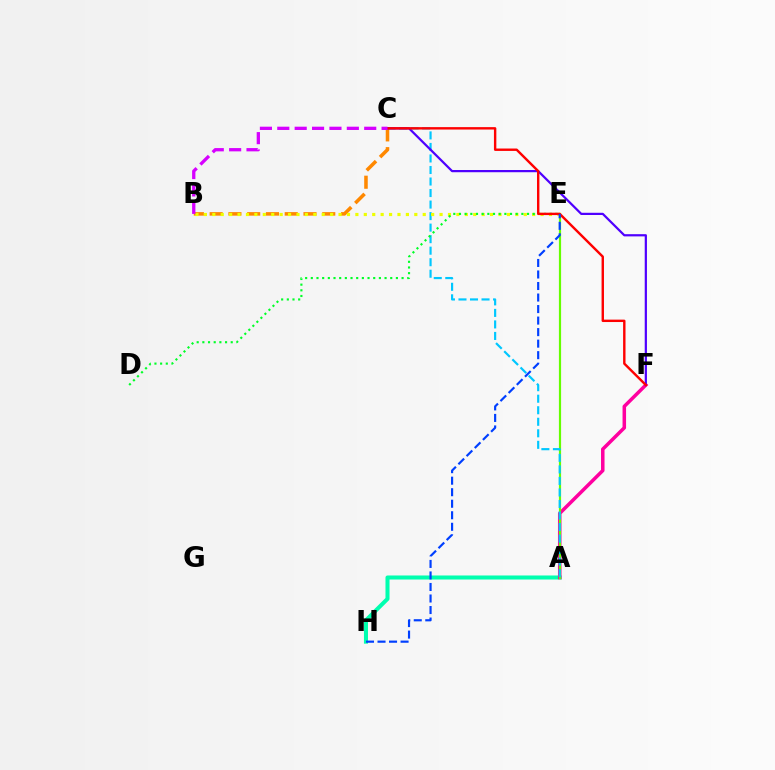{('A', 'H'): [{'color': '#00ffaf', 'line_style': 'solid', 'thickness': 2.9}], ('A', 'F'): [{'color': '#ff00a0', 'line_style': 'solid', 'thickness': 2.53}], ('A', 'E'): [{'color': '#66ff00', 'line_style': 'solid', 'thickness': 1.58}], ('A', 'C'): [{'color': '#00c7ff', 'line_style': 'dashed', 'thickness': 1.57}], ('B', 'C'): [{'color': '#ff8800', 'line_style': 'dashed', 'thickness': 2.55}, {'color': '#d600ff', 'line_style': 'dashed', 'thickness': 2.36}], ('B', 'E'): [{'color': '#eeff00', 'line_style': 'dotted', 'thickness': 2.29}], ('C', 'F'): [{'color': '#4f00ff', 'line_style': 'solid', 'thickness': 1.6}, {'color': '#ff0000', 'line_style': 'solid', 'thickness': 1.73}], ('D', 'E'): [{'color': '#00ff27', 'line_style': 'dotted', 'thickness': 1.54}], ('E', 'H'): [{'color': '#003fff', 'line_style': 'dashed', 'thickness': 1.57}]}